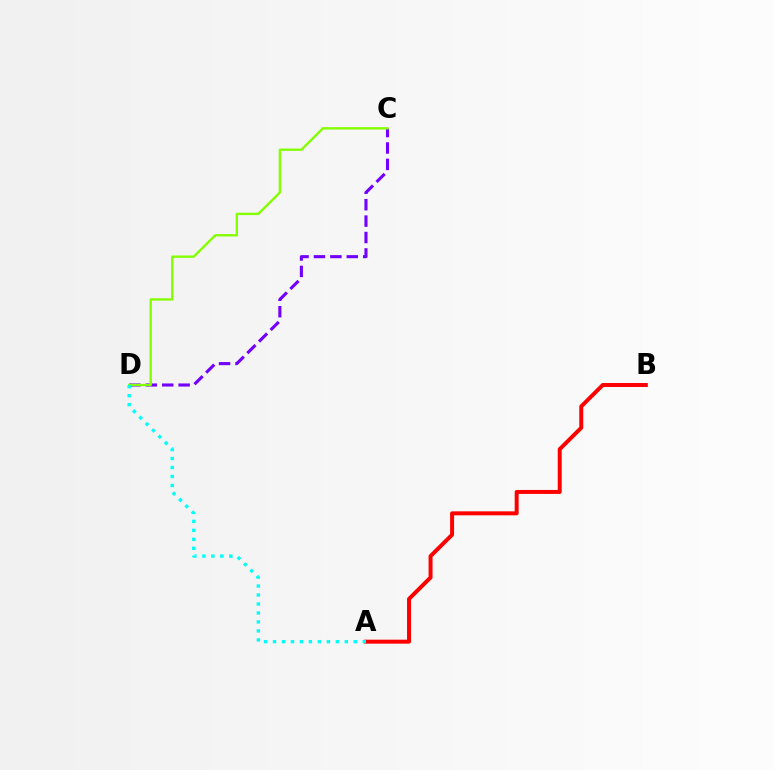{('C', 'D'): [{'color': '#7200ff', 'line_style': 'dashed', 'thickness': 2.23}, {'color': '#84ff00', 'line_style': 'solid', 'thickness': 1.71}], ('A', 'B'): [{'color': '#ff0000', 'line_style': 'solid', 'thickness': 2.86}], ('A', 'D'): [{'color': '#00fff6', 'line_style': 'dotted', 'thickness': 2.44}]}